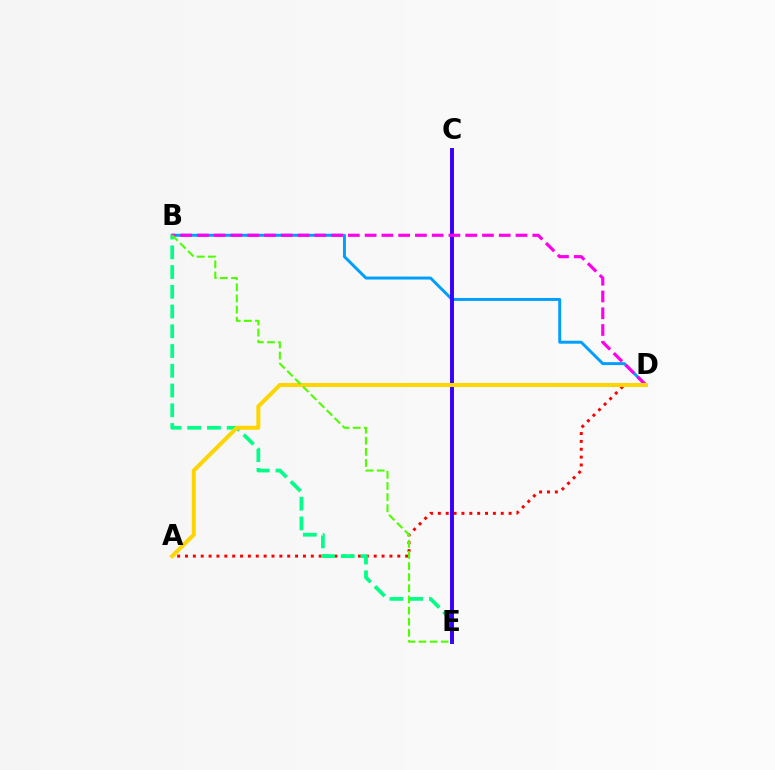{('A', 'D'): [{'color': '#ff0000', 'line_style': 'dotted', 'thickness': 2.14}, {'color': '#ffd500', 'line_style': 'solid', 'thickness': 2.89}], ('B', 'D'): [{'color': '#009eff', 'line_style': 'solid', 'thickness': 2.13}, {'color': '#ff00ed', 'line_style': 'dashed', 'thickness': 2.28}], ('B', 'E'): [{'color': '#00ff86', 'line_style': 'dashed', 'thickness': 2.68}, {'color': '#4fff00', 'line_style': 'dashed', 'thickness': 1.51}], ('C', 'E'): [{'color': '#3700ff', 'line_style': 'solid', 'thickness': 2.83}]}